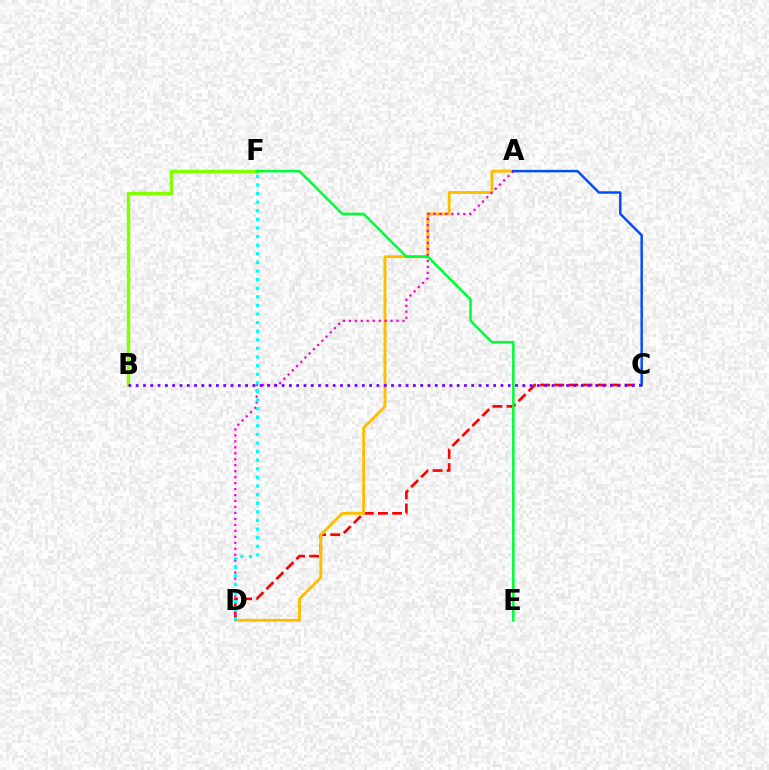{('C', 'D'): [{'color': '#ff0000', 'line_style': 'dashed', 'thickness': 1.92}], ('A', 'D'): [{'color': '#ffbd00', 'line_style': 'solid', 'thickness': 2.06}, {'color': '#ff00cf', 'line_style': 'dotted', 'thickness': 1.62}], ('D', 'F'): [{'color': '#00fff6', 'line_style': 'dotted', 'thickness': 2.34}], ('B', 'F'): [{'color': '#84ff00', 'line_style': 'solid', 'thickness': 2.47}], ('B', 'C'): [{'color': '#7200ff', 'line_style': 'dotted', 'thickness': 1.98}], ('A', 'C'): [{'color': '#004bff', 'line_style': 'solid', 'thickness': 1.77}], ('E', 'F'): [{'color': '#00ff39', 'line_style': 'solid', 'thickness': 1.84}]}